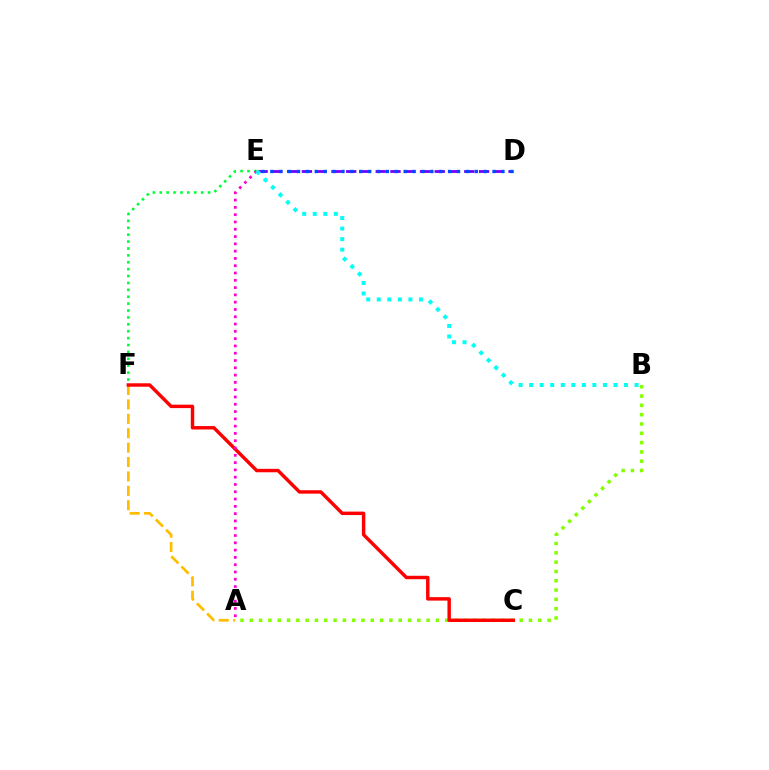{('D', 'E'): [{'color': '#7200ff', 'line_style': 'dashed', 'thickness': 2.01}, {'color': '#004bff', 'line_style': 'dotted', 'thickness': 2.41}], ('E', 'F'): [{'color': '#00ff39', 'line_style': 'dotted', 'thickness': 1.87}], ('A', 'B'): [{'color': '#84ff00', 'line_style': 'dotted', 'thickness': 2.53}], ('A', 'F'): [{'color': '#ffbd00', 'line_style': 'dashed', 'thickness': 1.96}], ('C', 'F'): [{'color': '#ff0000', 'line_style': 'solid', 'thickness': 2.47}], ('A', 'E'): [{'color': '#ff00cf', 'line_style': 'dotted', 'thickness': 1.98}], ('B', 'E'): [{'color': '#00fff6', 'line_style': 'dotted', 'thickness': 2.86}]}